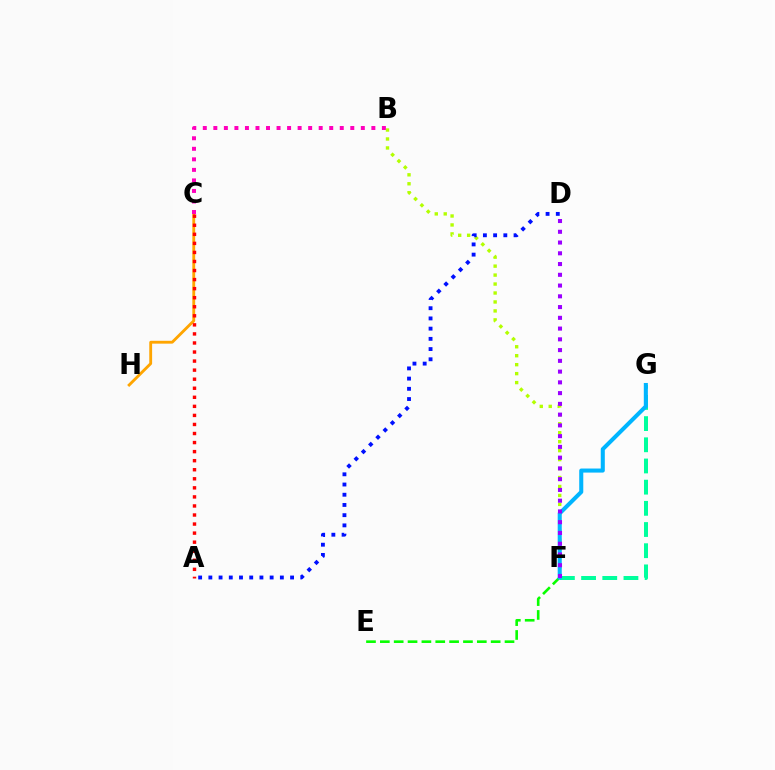{('C', 'H'): [{'color': '#ffa500', 'line_style': 'solid', 'thickness': 2.05}], ('E', 'F'): [{'color': '#08ff00', 'line_style': 'dashed', 'thickness': 1.88}], ('A', 'C'): [{'color': '#ff0000', 'line_style': 'dotted', 'thickness': 2.46}], ('B', 'F'): [{'color': '#b3ff00', 'line_style': 'dotted', 'thickness': 2.43}], ('F', 'G'): [{'color': '#00ff9d', 'line_style': 'dashed', 'thickness': 2.88}, {'color': '#00b5ff', 'line_style': 'solid', 'thickness': 2.92}], ('A', 'D'): [{'color': '#0010ff', 'line_style': 'dotted', 'thickness': 2.78}], ('B', 'C'): [{'color': '#ff00bd', 'line_style': 'dotted', 'thickness': 2.86}], ('D', 'F'): [{'color': '#9b00ff', 'line_style': 'dotted', 'thickness': 2.92}]}